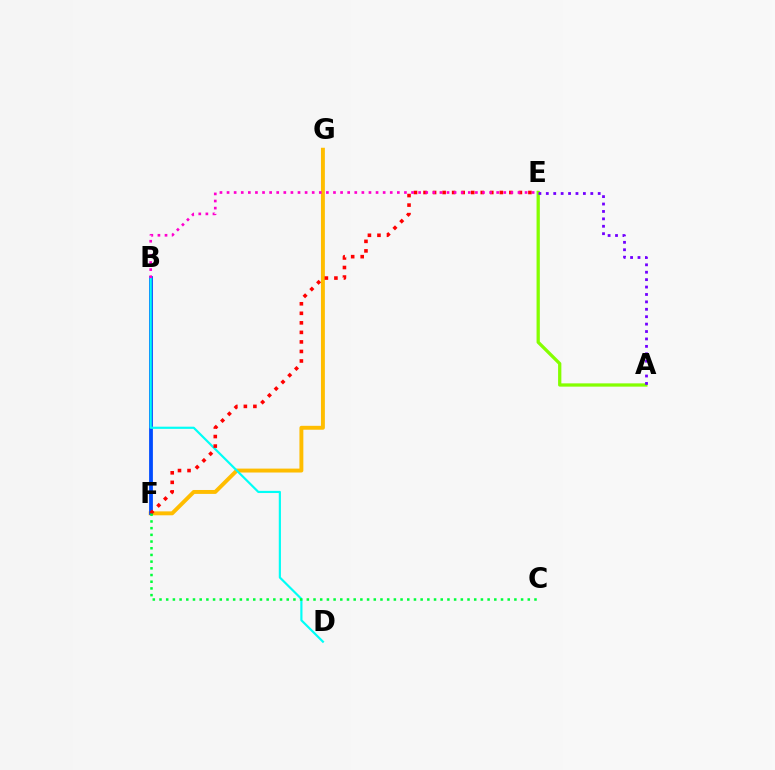{('F', 'G'): [{'color': '#ffbd00', 'line_style': 'solid', 'thickness': 2.82}], ('B', 'F'): [{'color': '#004bff', 'line_style': 'solid', 'thickness': 2.72}], ('B', 'D'): [{'color': '#00fff6', 'line_style': 'solid', 'thickness': 1.57}], ('E', 'F'): [{'color': '#ff0000', 'line_style': 'dotted', 'thickness': 2.59}], ('A', 'E'): [{'color': '#84ff00', 'line_style': 'solid', 'thickness': 2.35}, {'color': '#7200ff', 'line_style': 'dotted', 'thickness': 2.01}], ('B', 'E'): [{'color': '#ff00cf', 'line_style': 'dotted', 'thickness': 1.93}], ('C', 'F'): [{'color': '#00ff39', 'line_style': 'dotted', 'thickness': 1.82}]}